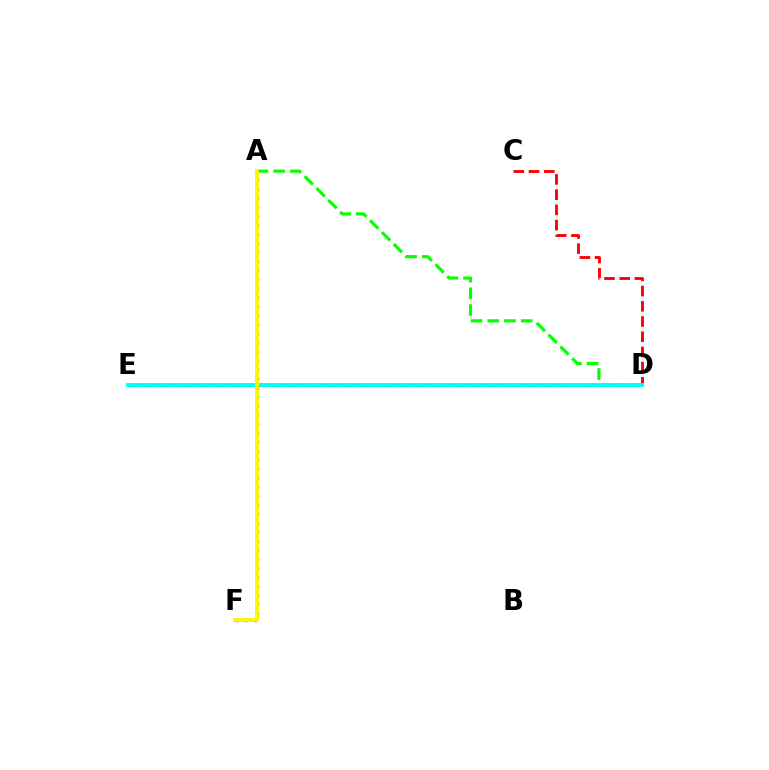{('D', 'E'): [{'color': '#0010ff', 'line_style': 'dashed', 'thickness': 1.94}, {'color': '#00fff6', 'line_style': 'solid', 'thickness': 2.77}], ('C', 'D'): [{'color': '#ff0000', 'line_style': 'dashed', 'thickness': 2.07}], ('A', 'D'): [{'color': '#08ff00', 'line_style': 'dashed', 'thickness': 2.27}], ('A', 'F'): [{'color': '#ee00ff', 'line_style': 'dotted', 'thickness': 2.45}, {'color': '#fcf500', 'line_style': 'solid', 'thickness': 2.76}]}